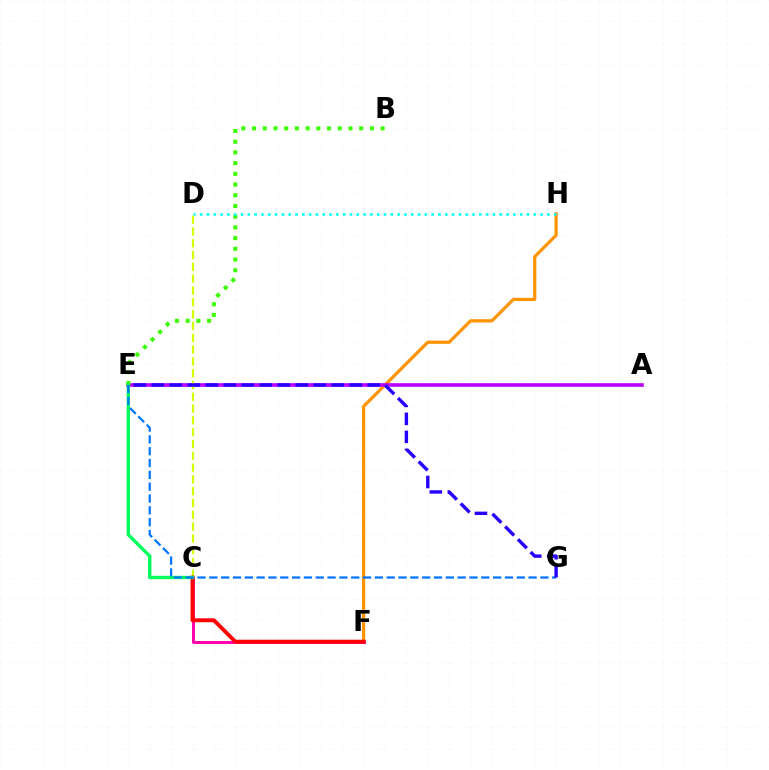{('F', 'H'): [{'color': '#ff9400', 'line_style': 'solid', 'thickness': 2.33}], ('A', 'E'): [{'color': '#b900ff', 'line_style': 'solid', 'thickness': 2.62}], ('C', 'F'): [{'color': '#ff00ac', 'line_style': 'solid', 'thickness': 2.12}, {'color': '#ff0000', 'line_style': 'solid', 'thickness': 2.81}], ('B', 'E'): [{'color': '#3dff00', 'line_style': 'dotted', 'thickness': 2.91}], ('D', 'H'): [{'color': '#00fff6', 'line_style': 'dotted', 'thickness': 1.85}], ('C', 'D'): [{'color': '#d1ff00', 'line_style': 'dashed', 'thickness': 1.6}], ('C', 'E'): [{'color': '#00ff5c', 'line_style': 'solid', 'thickness': 2.43}], ('E', 'G'): [{'color': '#0074ff', 'line_style': 'dashed', 'thickness': 1.61}, {'color': '#2500ff', 'line_style': 'dashed', 'thickness': 2.44}]}